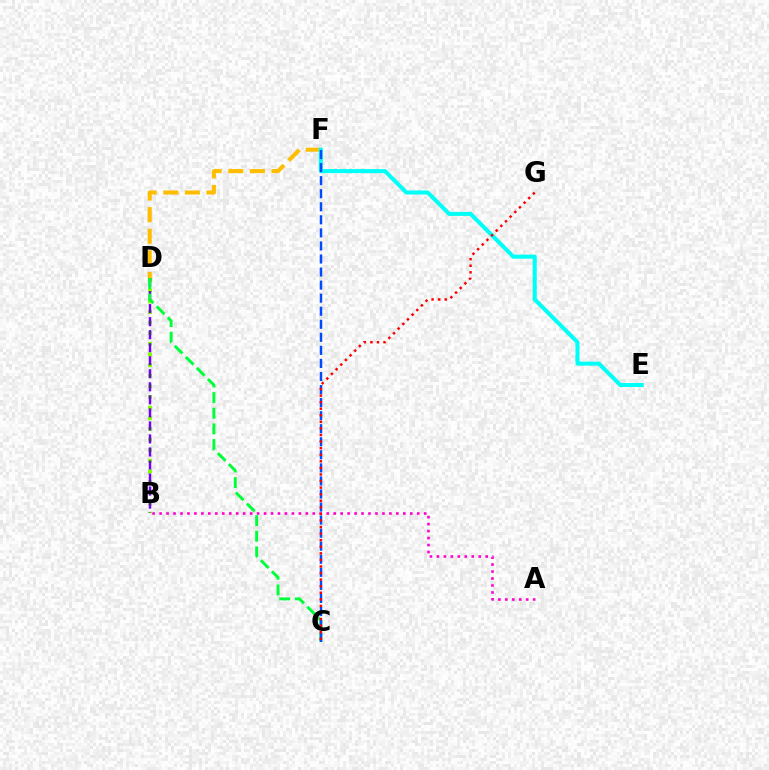{('B', 'D'): [{'color': '#84ff00', 'line_style': 'dotted', 'thickness': 2.89}, {'color': '#7200ff', 'line_style': 'dashed', 'thickness': 1.77}], ('A', 'B'): [{'color': '#ff00cf', 'line_style': 'dotted', 'thickness': 1.89}], ('D', 'F'): [{'color': '#ffbd00', 'line_style': 'dashed', 'thickness': 2.93}], ('C', 'D'): [{'color': '#00ff39', 'line_style': 'dashed', 'thickness': 2.12}], ('E', 'F'): [{'color': '#00fff6', 'line_style': 'solid', 'thickness': 2.92}], ('C', 'F'): [{'color': '#004bff', 'line_style': 'dashed', 'thickness': 1.77}], ('C', 'G'): [{'color': '#ff0000', 'line_style': 'dotted', 'thickness': 1.79}]}